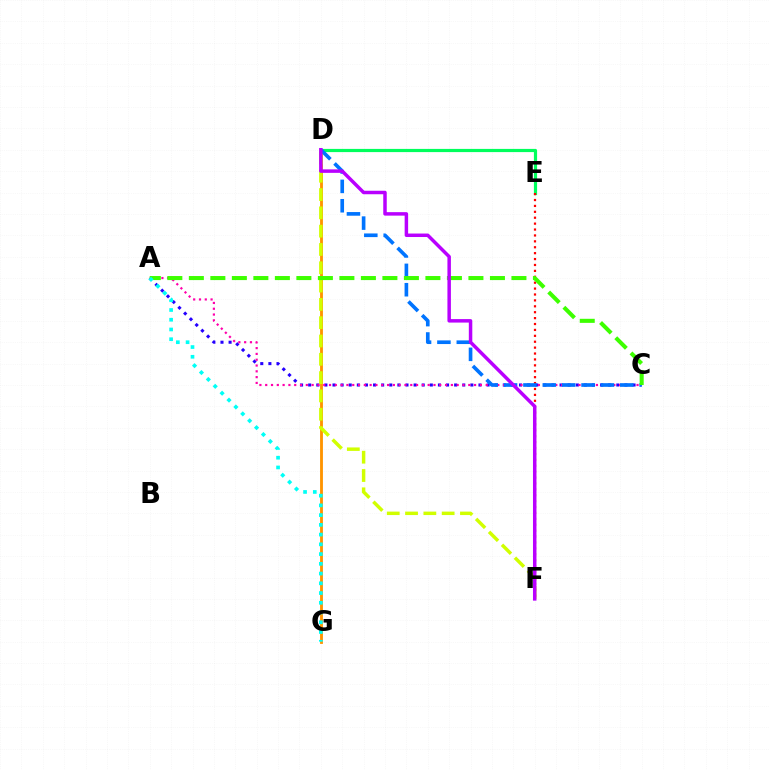{('A', 'C'): [{'color': '#2500ff', 'line_style': 'dotted', 'thickness': 2.2}, {'color': '#ff00ac', 'line_style': 'dotted', 'thickness': 1.58}, {'color': '#3dff00', 'line_style': 'dashed', 'thickness': 2.92}], ('D', 'G'): [{'color': '#ff9400', 'line_style': 'solid', 'thickness': 2.05}], ('D', 'F'): [{'color': '#d1ff00', 'line_style': 'dashed', 'thickness': 2.49}, {'color': '#b900ff', 'line_style': 'solid', 'thickness': 2.51}], ('D', 'E'): [{'color': '#00ff5c', 'line_style': 'solid', 'thickness': 2.3}], ('E', 'F'): [{'color': '#ff0000', 'line_style': 'dotted', 'thickness': 1.6}], ('C', 'D'): [{'color': '#0074ff', 'line_style': 'dashed', 'thickness': 2.63}], ('A', 'G'): [{'color': '#00fff6', 'line_style': 'dotted', 'thickness': 2.65}]}